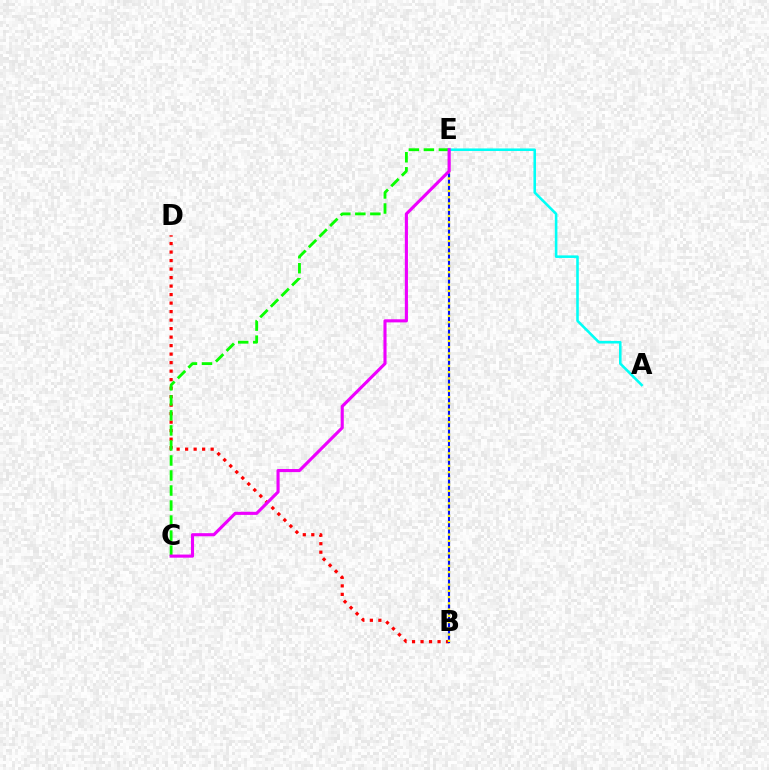{('B', 'D'): [{'color': '#ff0000', 'line_style': 'dotted', 'thickness': 2.31}], ('B', 'E'): [{'color': '#0010ff', 'line_style': 'solid', 'thickness': 1.53}, {'color': '#fcf500', 'line_style': 'dotted', 'thickness': 1.7}], ('C', 'E'): [{'color': '#08ff00', 'line_style': 'dashed', 'thickness': 2.04}, {'color': '#ee00ff', 'line_style': 'solid', 'thickness': 2.24}], ('A', 'E'): [{'color': '#00fff6', 'line_style': 'solid', 'thickness': 1.85}]}